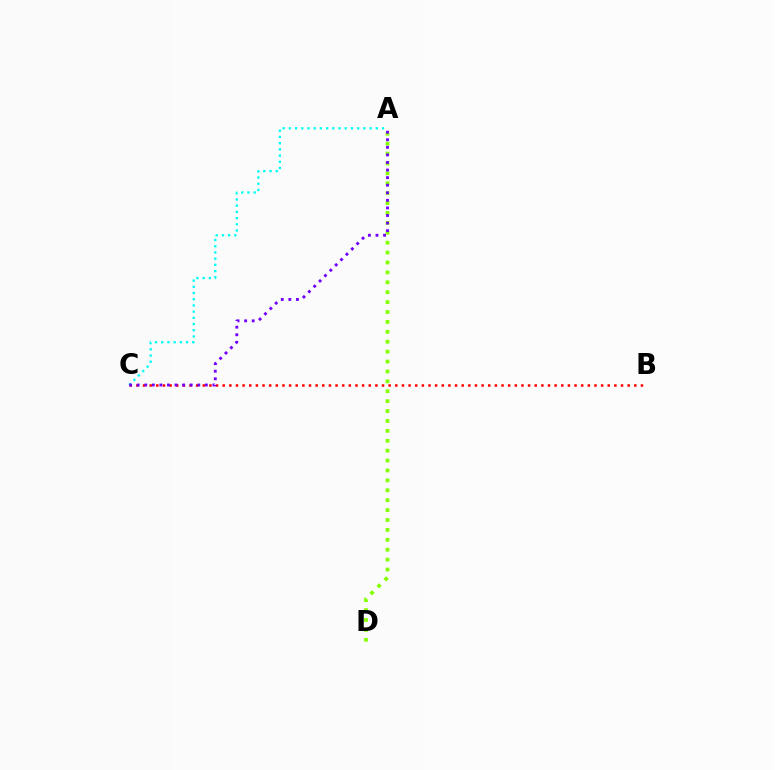{('B', 'C'): [{'color': '#ff0000', 'line_style': 'dotted', 'thickness': 1.8}], ('A', 'C'): [{'color': '#00fff6', 'line_style': 'dotted', 'thickness': 1.69}, {'color': '#7200ff', 'line_style': 'dotted', 'thickness': 2.06}], ('A', 'D'): [{'color': '#84ff00', 'line_style': 'dotted', 'thickness': 2.69}]}